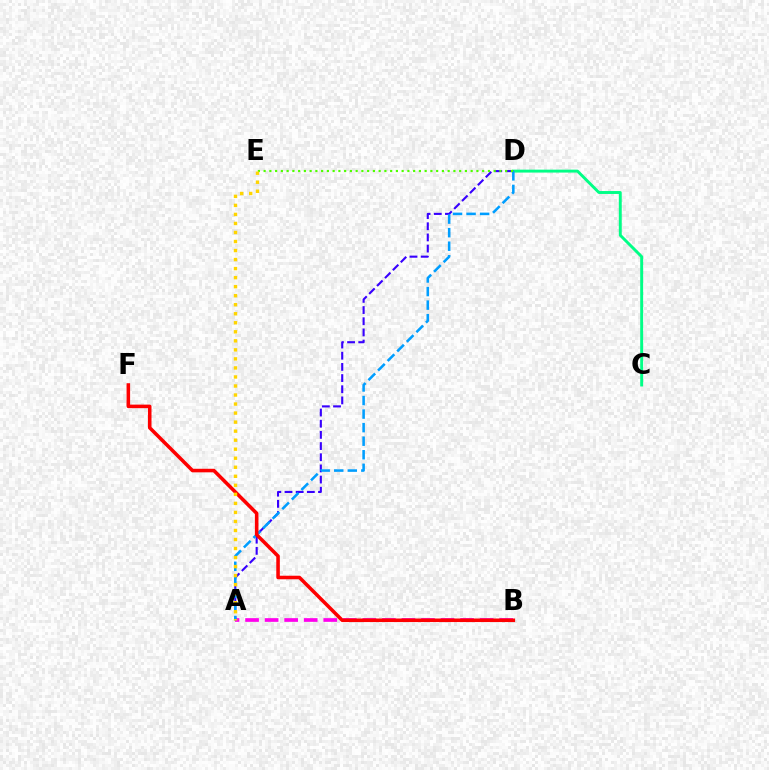{('A', 'B'): [{'color': '#ff00ed', 'line_style': 'dashed', 'thickness': 2.66}], ('C', 'D'): [{'color': '#00ff86', 'line_style': 'solid', 'thickness': 2.1}], ('A', 'D'): [{'color': '#3700ff', 'line_style': 'dashed', 'thickness': 1.52}, {'color': '#009eff', 'line_style': 'dashed', 'thickness': 1.84}], ('D', 'E'): [{'color': '#4fff00', 'line_style': 'dotted', 'thickness': 1.56}], ('B', 'F'): [{'color': '#ff0000', 'line_style': 'solid', 'thickness': 2.56}], ('A', 'E'): [{'color': '#ffd500', 'line_style': 'dotted', 'thickness': 2.45}]}